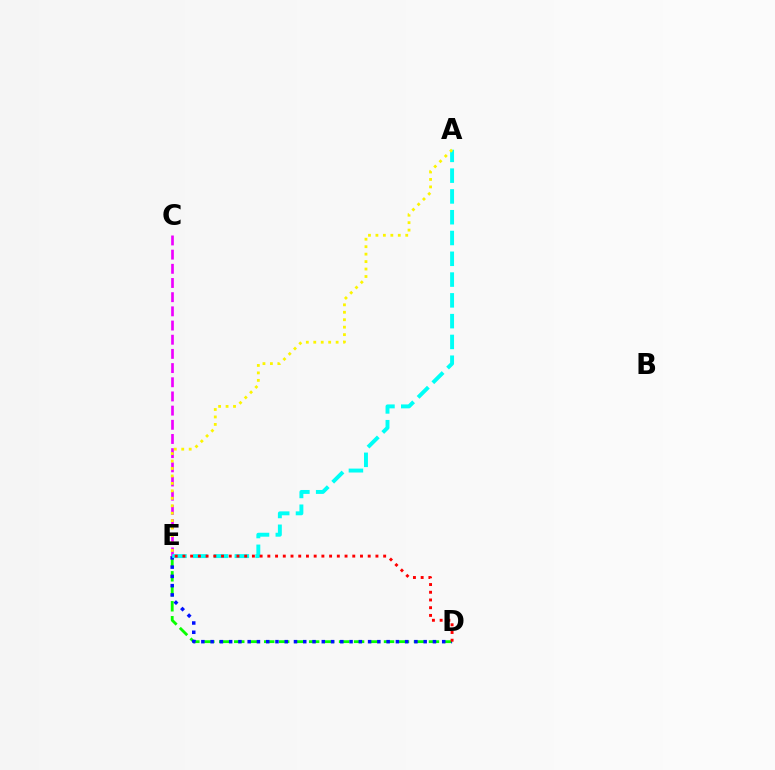{('D', 'E'): [{'color': '#08ff00', 'line_style': 'dashed', 'thickness': 2.03}, {'color': '#0010ff', 'line_style': 'dotted', 'thickness': 2.52}, {'color': '#ff0000', 'line_style': 'dotted', 'thickness': 2.1}], ('C', 'E'): [{'color': '#ee00ff', 'line_style': 'dashed', 'thickness': 1.93}], ('A', 'E'): [{'color': '#00fff6', 'line_style': 'dashed', 'thickness': 2.82}, {'color': '#fcf500', 'line_style': 'dotted', 'thickness': 2.03}]}